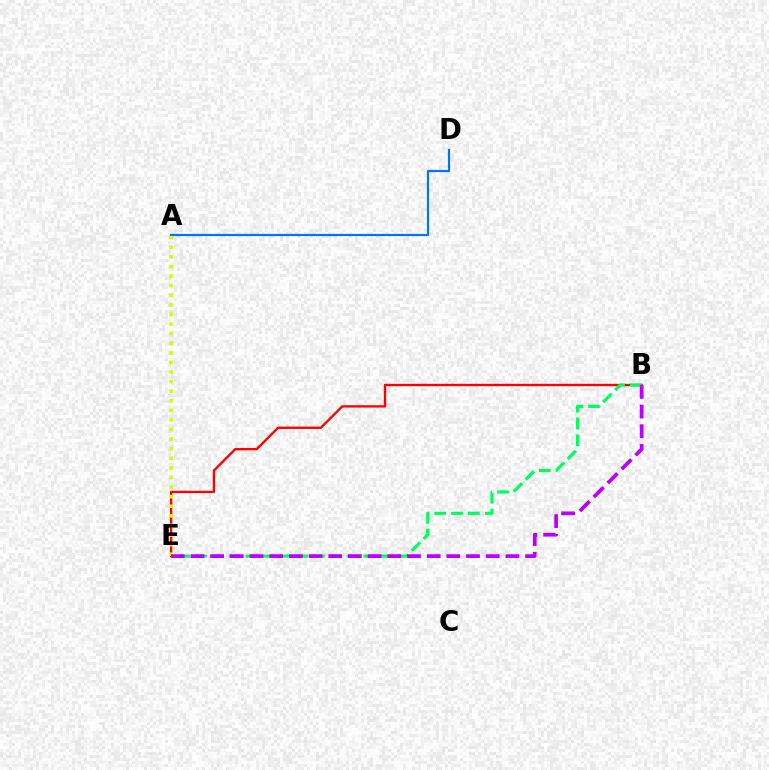{('B', 'E'): [{'color': '#ff0000', 'line_style': 'solid', 'thickness': 1.67}, {'color': '#00ff5c', 'line_style': 'dashed', 'thickness': 2.29}, {'color': '#b900ff', 'line_style': 'dashed', 'thickness': 2.67}], ('A', 'D'): [{'color': '#0074ff', 'line_style': 'solid', 'thickness': 1.58}], ('A', 'E'): [{'color': '#d1ff00', 'line_style': 'dotted', 'thickness': 2.61}]}